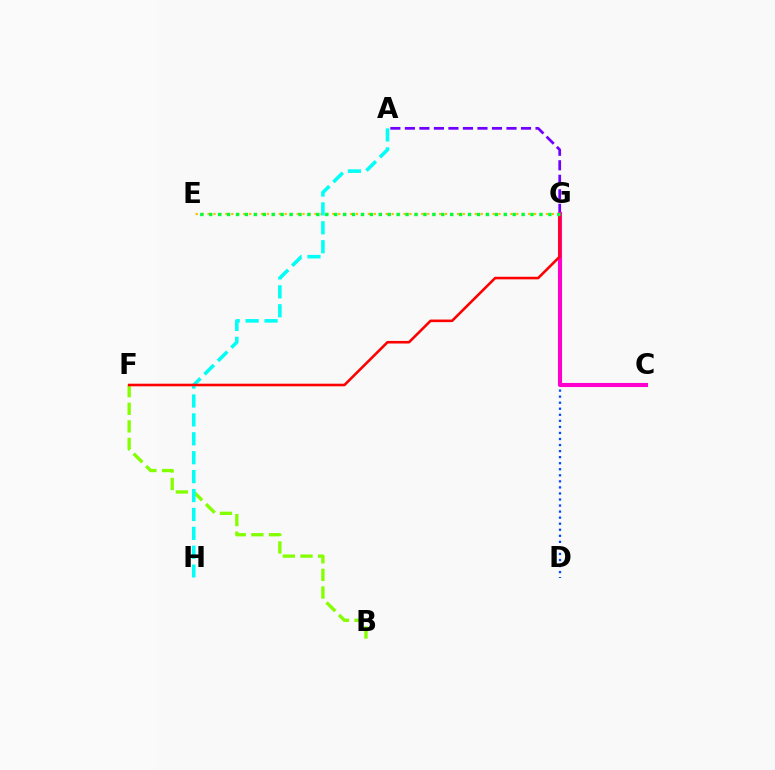{('A', 'G'): [{'color': '#7200ff', 'line_style': 'dashed', 'thickness': 1.97}], ('E', 'G'): [{'color': '#ffbd00', 'line_style': 'dotted', 'thickness': 1.61}, {'color': '#00ff39', 'line_style': 'dotted', 'thickness': 2.43}], ('B', 'F'): [{'color': '#84ff00', 'line_style': 'dashed', 'thickness': 2.39}], ('D', 'G'): [{'color': '#004bff', 'line_style': 'dotted', 'thickness': 1.64}], ('A', 'H'): [{'color': '#00fff6', 'line_style': 'dashed', 'thickness': 2.57}], ('C', 'G'): [{'color': '#ff00cf', 'line_style': 'solid', 'thickness': 2.94}], ('F', 'G'): [{'color': '#ff0000', 'line_style': 'solid', 'thickness': 1.86}]}